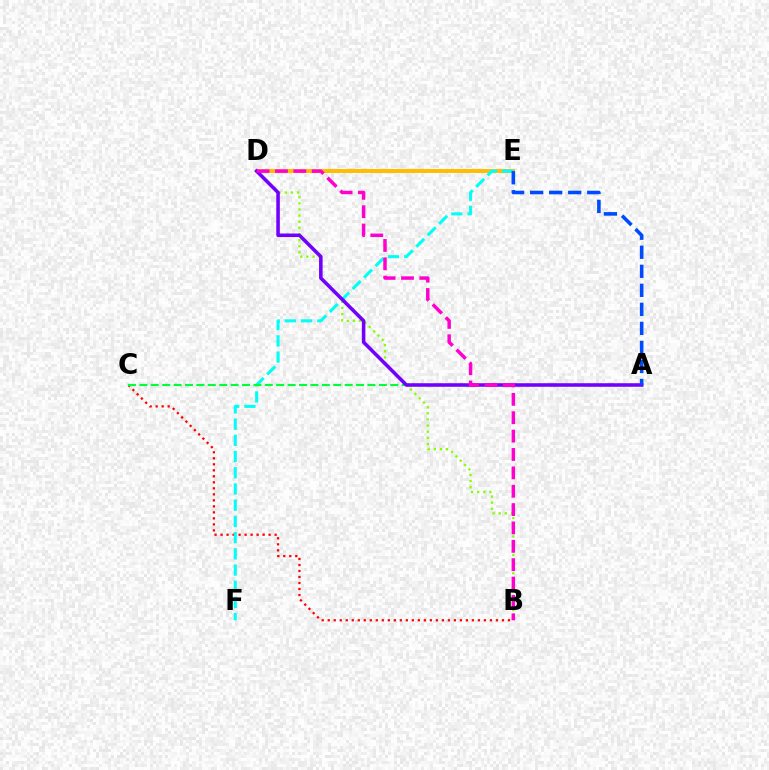{('B', 'C'): [{'color': '#ff0000', 'line_style': 'dotted', 'thickness': 1.63}], ('D', 'E'): [{'color': '#ffbd00', 'line_style': 'solid', 'thickness': 2.83}], ('E', 'F'): [{'color': '#00fff6', 'line_style': 'dashed', 'thickness': 2.2}], ('A', 'C'): [{'color': '#00ff39', 'line_style': 'dashed', 'thickness': 1.55}], ('B', 'D'): [{'color': '#84ff00', 'line_style': 'dotted', 'thickness': 1.67}, {'color': '#ff00cf', 'line_style': 'dashed', 'thickness': 2.5}], ('A', 'D'): [{'color': '#7200ff', 'line_style': 'solid', 'thickness': 2.56}], ('A', 'E'): [{'color': '#004bff', 'line_style': 'dashed', 'thickness': 2.59}]}